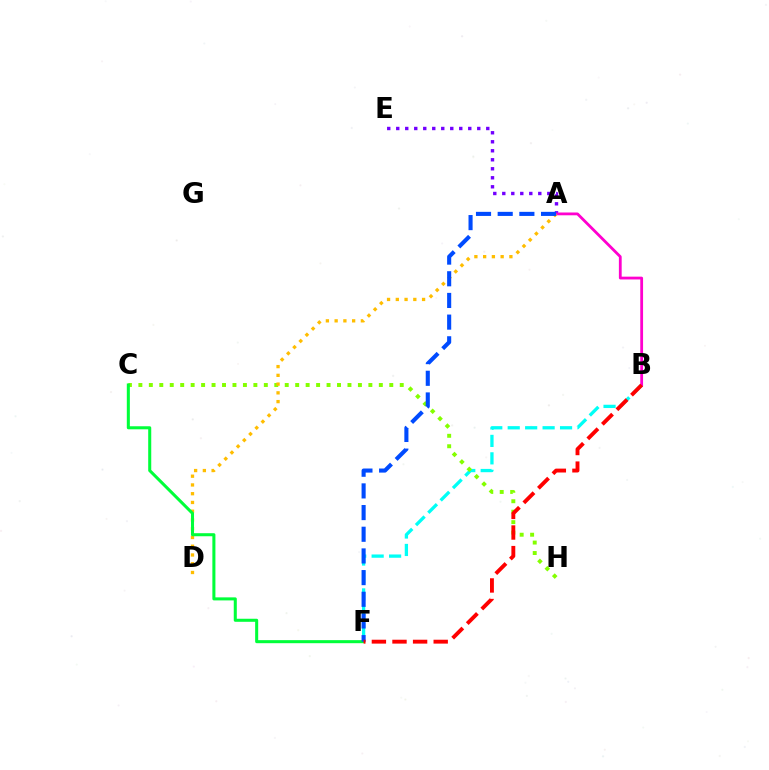{('B', 'F'): [{'color': '#00fff6', 'line_style': 'dashed', 'thickness': 2.37}, {'color': '#ff0000', 'line_style': 'dashed', 'thickness': 2.8}], ('A', 'E'): [{'color': '#7200ff', 'line_style': 'dotted', 'thickness': 2.45}], ('C', 'H'): [{'color': '#84ff00', 'line_style': 'dotted', 'thickness': 2.84}], ('A', 'B'): [{'color': '#ff00cf', 'line_style': 'solid', 'thickness': 2.01}], ('A', 'D'): [{'color': '#ffbd00', 'line_style': 'dotted', 'thickness': 2.38}], ('C', 'F'): [{'color': '#00ff39', 'line_style': 'solid', 'thickness': 2.19}], ('A', 'F'): [{'color': '#004bff', 'line_style': 'dashed', 'thickness': 2.94}]}